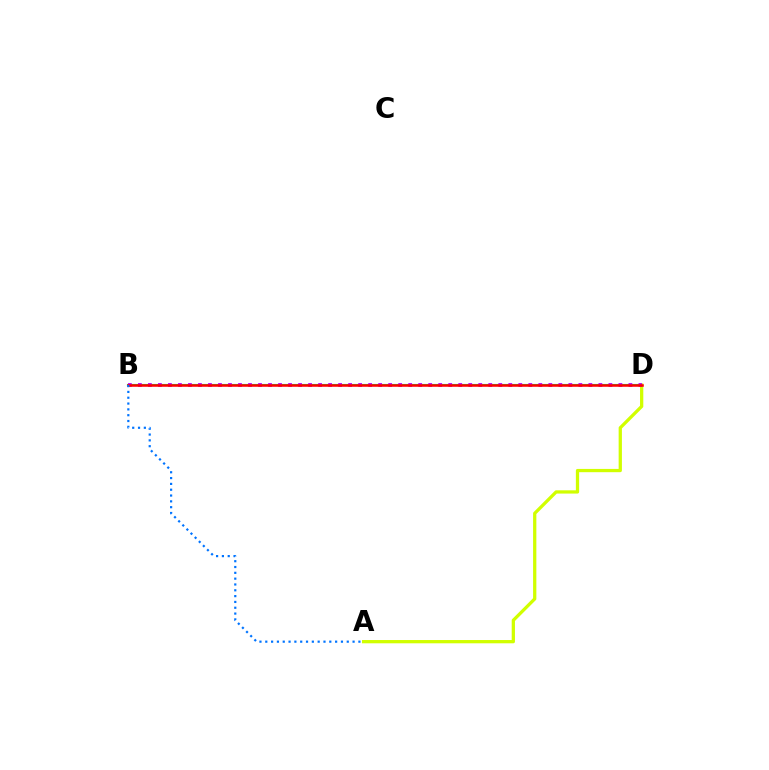{('B', 'D'): [{'color': '#00ff5c', 'line_style': 'solid', 'thickness': 1.54}, {'color': '#b900ff', 'line_style': 'dotted', 'thickness': 2.72}, {'color': '#ff0000', 'line_style': 'solid', 'thickness': 1.81}], ('A', 'D'): [{'color': '#d1ff00', 'line_style': 'solid', 'thickness': 2.35}], ('A', 'B'): [{'color': '#0074ff', 'line_style': 'dotted', 'thickness': 1.58}]}